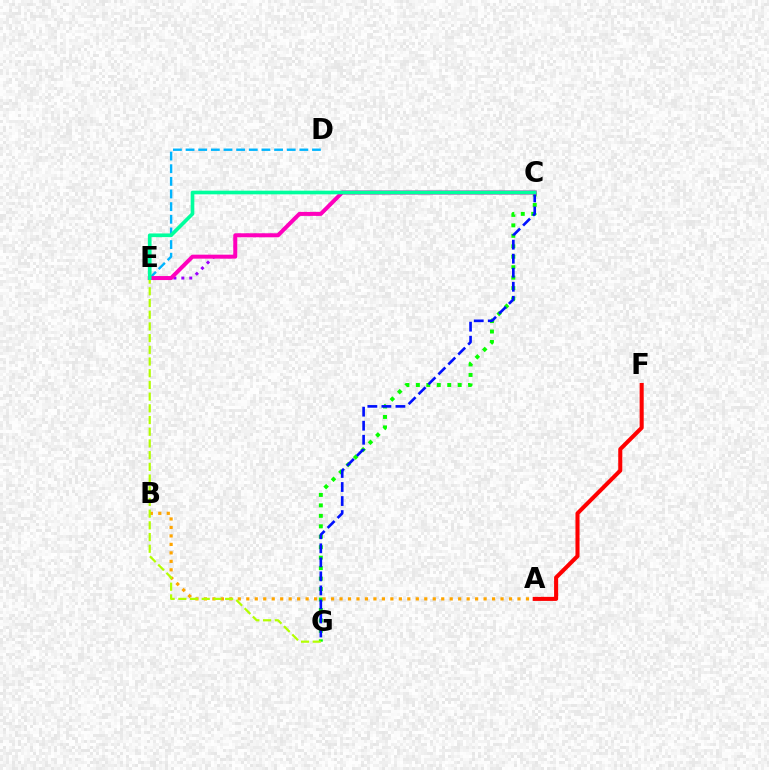{('D', 'E'): [{'color': '#00b5ff', 'line_style': 'dashed', 'thickness': 1.72}], ('C', 'G'): [{'color': '#08ff00', 'line_style': 'dotted', 'thickness': 2.84}, {'color': '#0010ff', 'line_style': 'dashed', 'thickness': 1.91}], ('C', 'E'): [{'color': '#9b00ff', 'line_style': 'dotted', 'thickness': 2.15}, {'color': '#ff00bd', 'line_style': 'solid', 'thickness': 2.87}, {'color': '#00ff9d', 'line_style': 'solid', 'thickness': 2.63}], ('A', 'B'): [{'color': '#ffa500', 'line_style': 'dotted', 'thickness': 2.3}], ('A', 'F'): [{'color': '#ff0000', 'line_style': 'solid', 'thickness': 2.92}], ('E', 'G'): [{'color': '#b3ff00', 'line_style': 'dashed', 'thickness': 1.59}]}